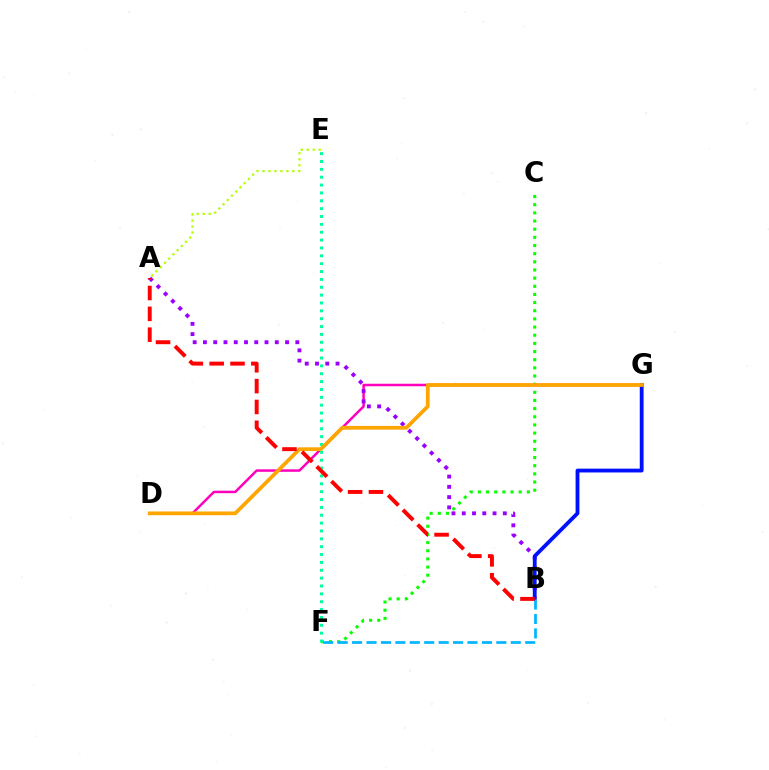{('C', 'F'): [{'color': '#08ff00', 'line_style': 'dotted', 'thickness': 2.22}], ('D', 'G'): [{'color': '#ff00bd', 'line_style': 'solid', 'thickness': 1.8}, {'color': '#ffa500', 'line_style': 'solid', 'thickness': 2.69}], ('E', 'F'): [{'color': '#00ff9d', 'line_style': 'dotted', 'thickness': 2.14}], ('A', 'E'): [{'color': '#b3ff00', 'line_style': 'dotted', 'thickness': 1.62}], ('A', 'B'): [{'color': '#9b00ff', 'line_style': 'dotted', 'thickness': 2.79}, {'color': '#ff0000', 'line_style': 'dashed', 'thickness': 2.83}], ('B', 'G'): [{'color': '#0010ff', 'line_style': 'solid', 'thickness': 2.75}], ('B', 'F'): [{'color': '#00b5ff', 'line_style': 'dashed', 'thickness': 1.96}]}